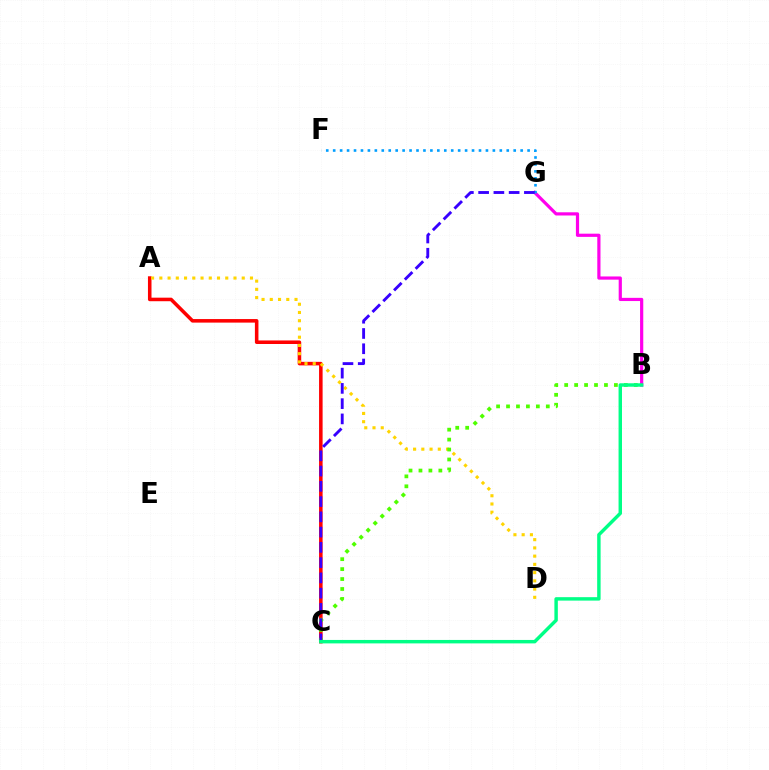{('A', 'C'): [{'color': '#ff0000', 'line_style': 'solid', 'thickness': 2.55}], ('A', 'D'): [{'color': '#ffd500', 'line_style': 'dotted', 'thickness': 2.24}], ('B', 'G'): [{'color': '#ff00ed', 'line_style': 'solid', 'thickness': 2.3}], ('F', 'G'): [{'color': '#009eff', 'line_style': 'dotted', 'thickness': 1.89}], ('B', 'C'): [{'color': '#4fff00', 'line_style': 'dotted', 'thickness': 2.7}, {'color': '#00ff86', 'line_style': 'solid', 'thickness': 2.48}], ('C', 'G'): [{'color': '#3700ff', 'line_style': 'dashed', 'thickness': 2.07}]}